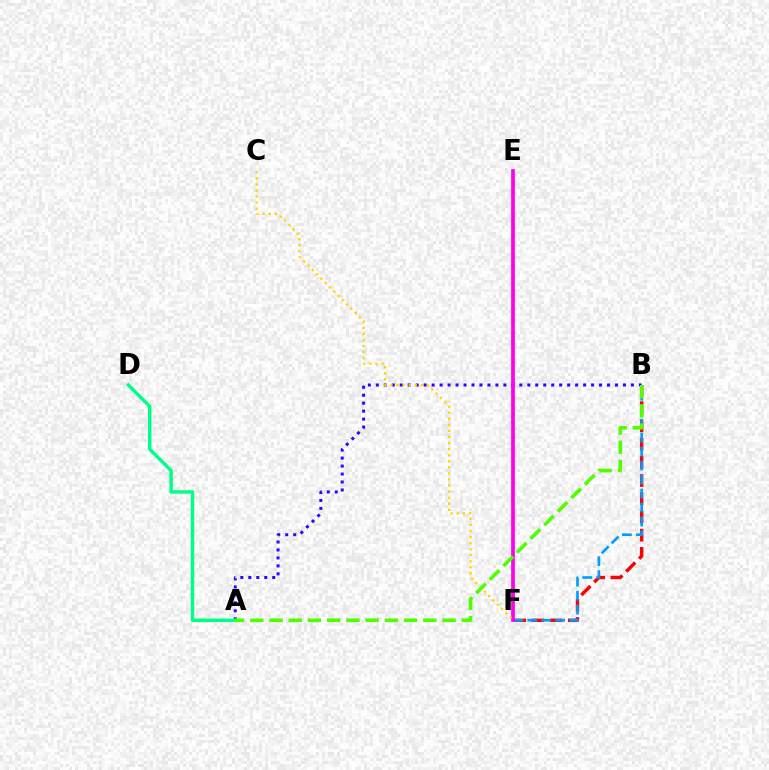{('B', 'F'): [{'color': '#ff0000', 'line_style': 'dashed', 'thickness': 2.47}, {'color': '#009eff', 'line_style': 'dashed', 'thickness': 1.9}], ('A', 'B'): [{'color': '#3700ff', 'line_style': 'dotted', 'thickness': 2.17}, {'color': '#4fff00', 'line_style': 'dashed', 'thickness': 2.61}], ('E', 'F'): [{'color': '#ff00ed', 'line_style': 'solid', 'thickness': 2.67}], ('A', 'D'): [{'color': '#00ff86', 'line_style': 'solid', 'thickness': 2.48}], ('C', 'F'): [{'color': '#ffd500', 'line_style': 'dotted', 'thickness': 1.65}]}